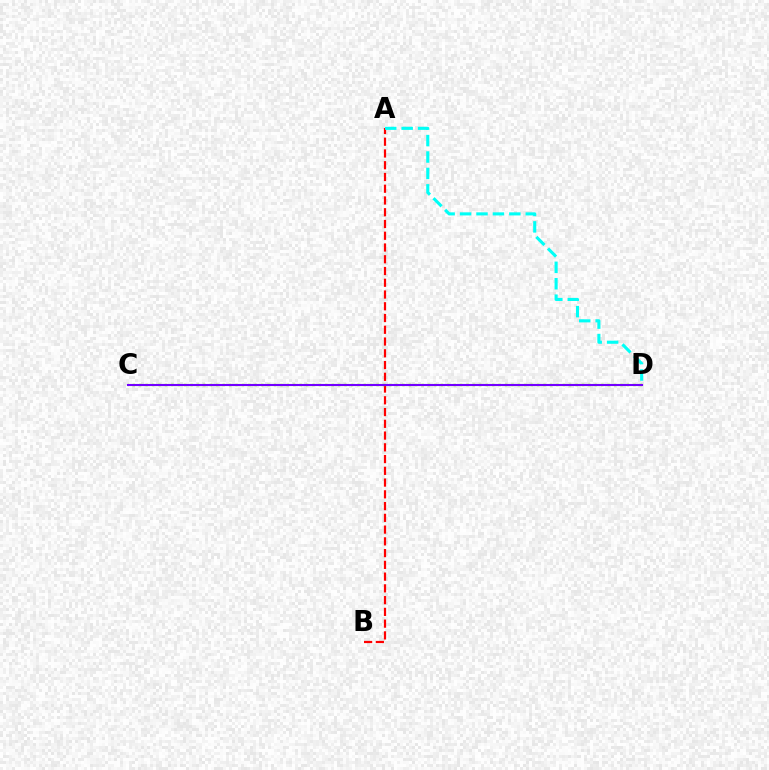{('A', 'B'): [{'color': '#ff0000', 'line_style': 'dashed', 'thickness': 1.6}], ('A', 'D'): [{'color': '#00fff6', 'line_style': 'dashed', 'thickness': 2.23}], ('C', 'D'): [{'color': '#84ff00', 'line_style': 'dotted', 'thickness': 1.74}, {'color': '#7200ff', 'line_style': 'solid', 'thickness': 1.52}]}